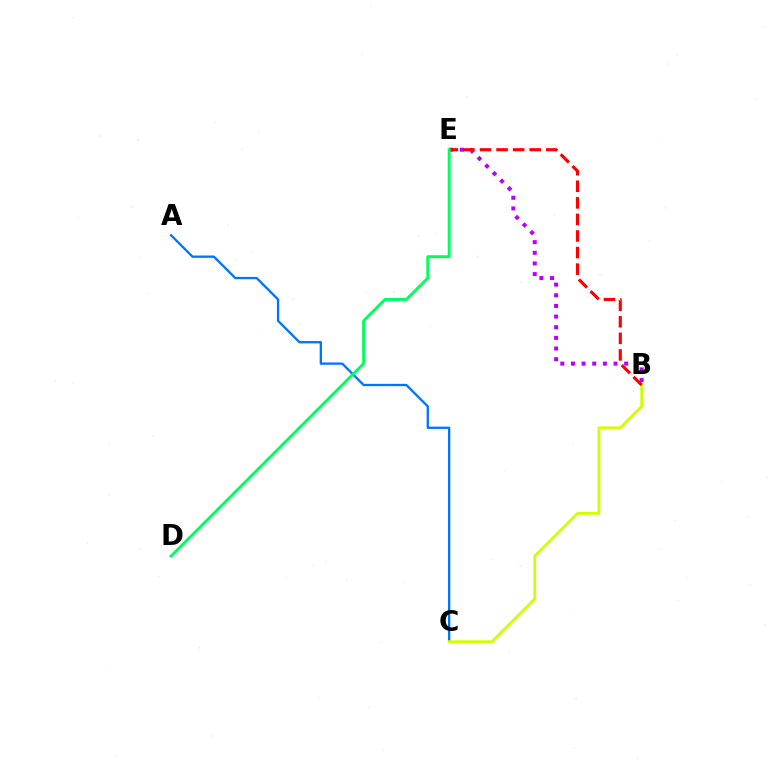{('A', 'C'): [{'color': '#0074ff', 'line_style': 'solid', 'thickness': 1.66}], ('B', 'E'): [{'color': '#b900ff', 'line_style': 'dotted', 'thickness': 2.89}, {'color': '#ff0000', 'line_style': 'dashed', 'thickness': 2.25}], ('B', 'C'): [{'color': '#d1ff00', 'line_style': 'solid', 'thickness': 2.0}], ('D', 'E'): [{'color': '#00ff5c', 'line_style': 'solid', 'thickness': 2.09}]}